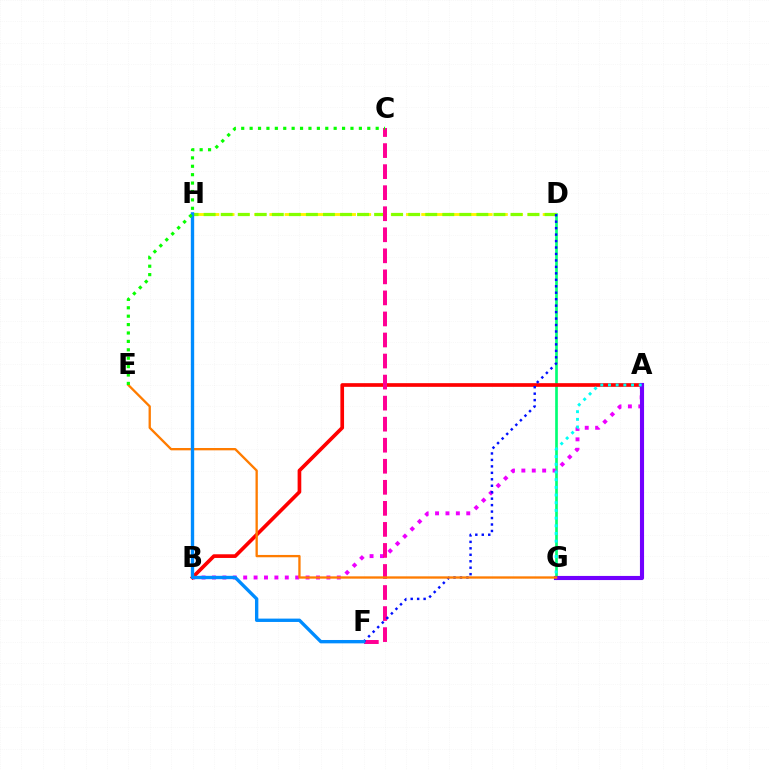{('D', 'G'): [{'color': '#00ff74', 'line_style': 'solid', 'thickness': 1.92}], ('A', 'B'): [{'color': '#ee00ff', 'line_style': 'dotted', 'thickness': 2.83}, {'color': '#ff0000', 'line_style': 'solid', 'thickness': 2.64}], ('A', 'G'): [{'color': '#7200ff', 'line_style': 'solid', 'thickness': 2.96}, {'color': '#00fff6', 'line_style': 'dotted', 'thickness': 2.09}], ('D', 'H'): [{'color': '#fcf500', 'line_style': 'dashed', 'thickness': 2.06}, {'color': '#84ff00', 'line_style': 'dashed', 'thickness': 2.32}], ('C', 'F'): [{'color': '#ff0094', 'line_style': 'dashed', 'thickness': 2.86}], ('D', 'F'): [{'color': '#0010ff', 'line_style': 'dotted', 'thickness': 1.75}], ('E', 'G'): [{'color': '#ff7c00', 'line_style': 'solid', 'thickness': 1.67}], ('F', 'H'): [{'color': '#008cff', 'line_style': 'solid', 'thickness': 2.41}], ('C', 'E'): [{'color': '#08ff00', 'line_style': 'dotted', 'thickness': 2.28}]}